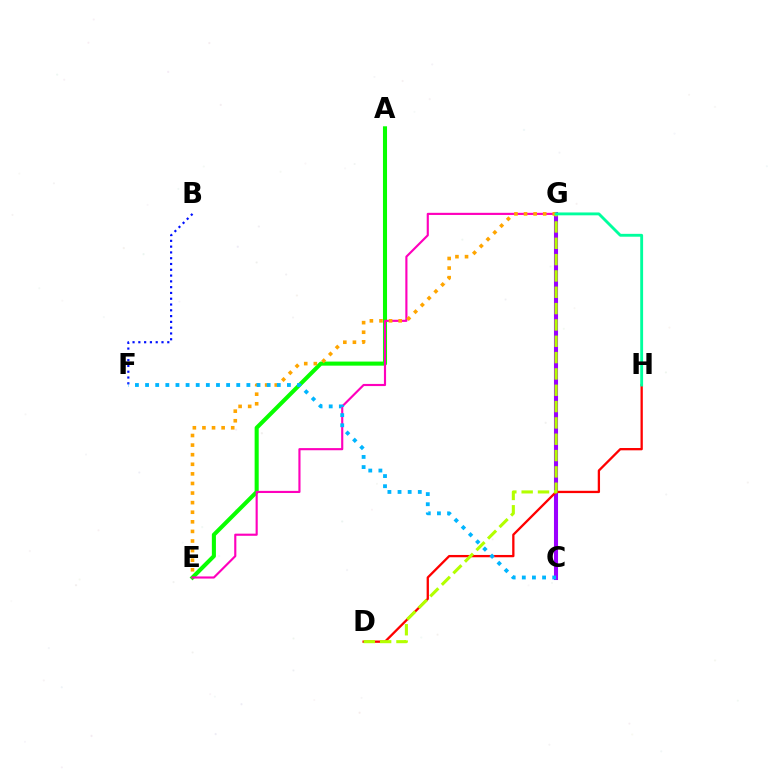{('A', 'E'): [{'color': '#08ff00', 'line_style': 'solid', 'thickness': 2.93}], ('E', 'G'): [{'color': '#ff00bd', 'line_style': 'solid', 'thickness': 1.54}, {'color': '#ffa500', 'line_style': 'dotted', 'thickness': 2.61}], ('C', 'G'): [{'color': '#9b00ff', 'line_style': 'solid', 'thickness': 2.93}], ('D', 'H'): [{'color': '#ff0000', 'line_style': 'solid', 'thickness': 1.66}], ('B', 'F'): [{'color': '#0010ff', 'line_style': 'dotted', 'thickness': 1.57}], ('C', 'F'): [{'color': '#00b5ff', 'line_style': 'dotted', 'thickness': 2.75}], ('D', 'G'): [{'color': '#b3ff00', 'line_style': 'dashed', 'thickness': 2.22}], ('G', 'H'): [{'color': '#00ff9d', 'line_style': 'solid', 'thickness': 2.06}]}